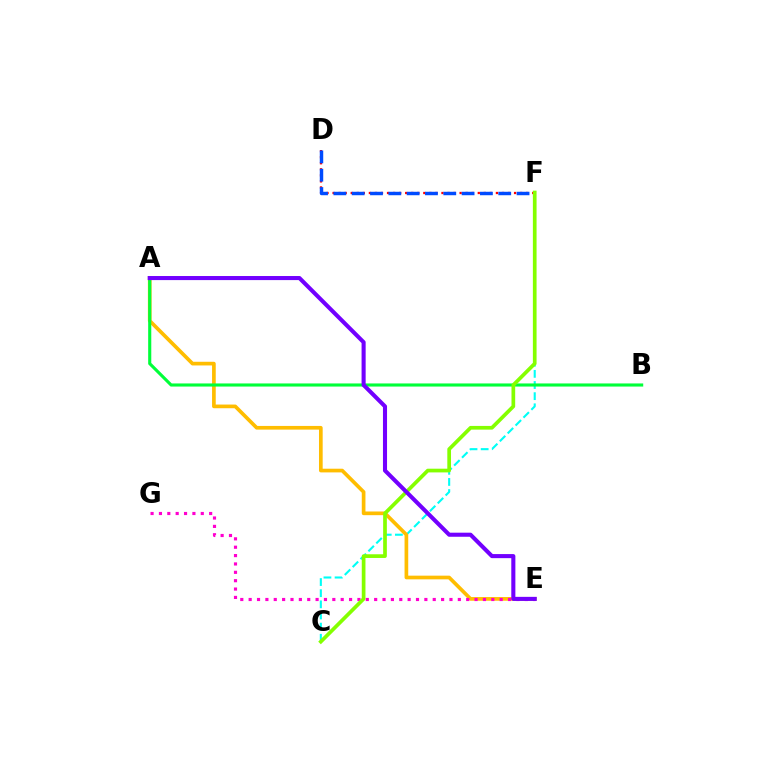{('C', 'F'): [{'color': '#00fff6', 'line_style': 'dashed', 'thickness': 1.51}, {'color': '#84ff00', 'line_style': 'solid', 'thickness': 2.66}], ('A', 'E'): [{'color': '#ffbd00', 'line_style': 'solid', 'thickness': 2.65}, {'color': '#7200ff', 'line_style': 'solid', 'thickness': 2.93}], ('A', 'B'): [{'color': '#00ff39', 'line_style': 'solid', 'thickness': 2.24}], ('D', 'F'): [{'color': '#ff0000', 'line_style': 'dotted', 'thickness': 1.64}, {'color': '#004bff', 'line_style': 'dashed', 'thickness': 2.49}], ('E', 'G'): [{'color': '#ff00cf', 'line_style': 'dotted', 'thickness': 2.27}]}